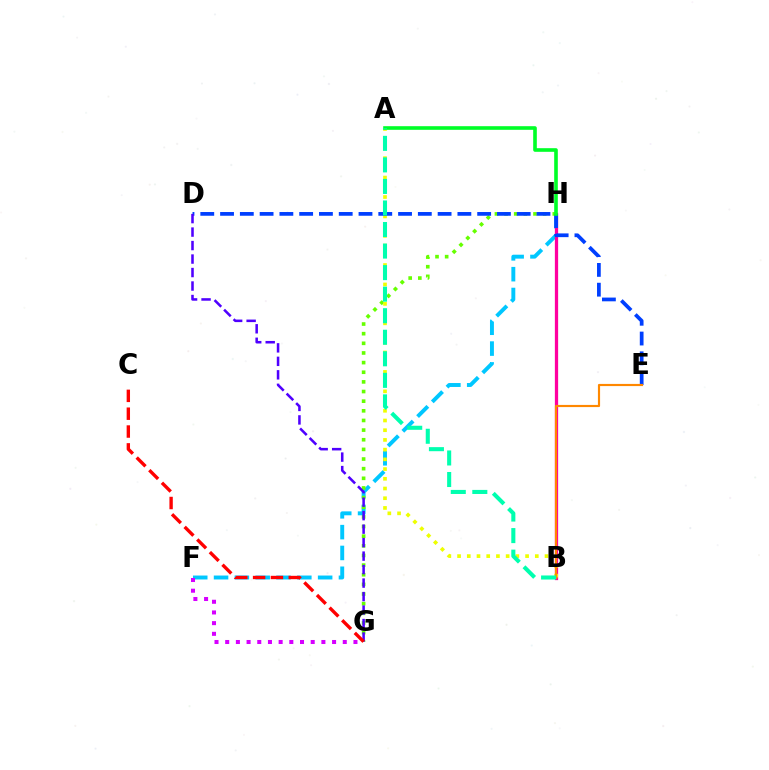{('F', 'H'): [{'color': '#00c7ff', 'line_style': 'dashed', 'thickness': 2.83}], ('B', 'H'): [{'color': '#ff00a0', 'line_style': 'solid', 'thickness': 2.35}], ('G', 'H'): [{'color': '#66ff00', 'line_style': 'dotted', 'thickness': 2.62}], ('A', 'B'): [{'color': '#eeff00', 'line_style': 'dotted', 'thickness': 2.64}, {'color': '#00ffaf', 'line_style': 'dashed', 'thickness': 2.93}], ('D', 'E'): [{'color': '#003fff', 'line_style': 'dashed', 'thickness': 2.69}], ('A', 'H'): [{'color': '#00ff27', 'line_style': 'solid', 'thickness': 2.61}], ('D', 'G'): [{'color': '#4f00ff', 'line_style': 'dashed', 'thickness': 1.83}], ('F', 'G'): [{'color': '#d600ff', 'line_style': 'dotted', 'thickness': 2.9}], ('C', 'G'): [{'color': '#ff0000', 'line_style': 'dashed', 'thickness': 2.42}], ('B', 'E'): [{'color': '#ff8800', 'line_style': 'solid', 'thickness': 1.56}]}